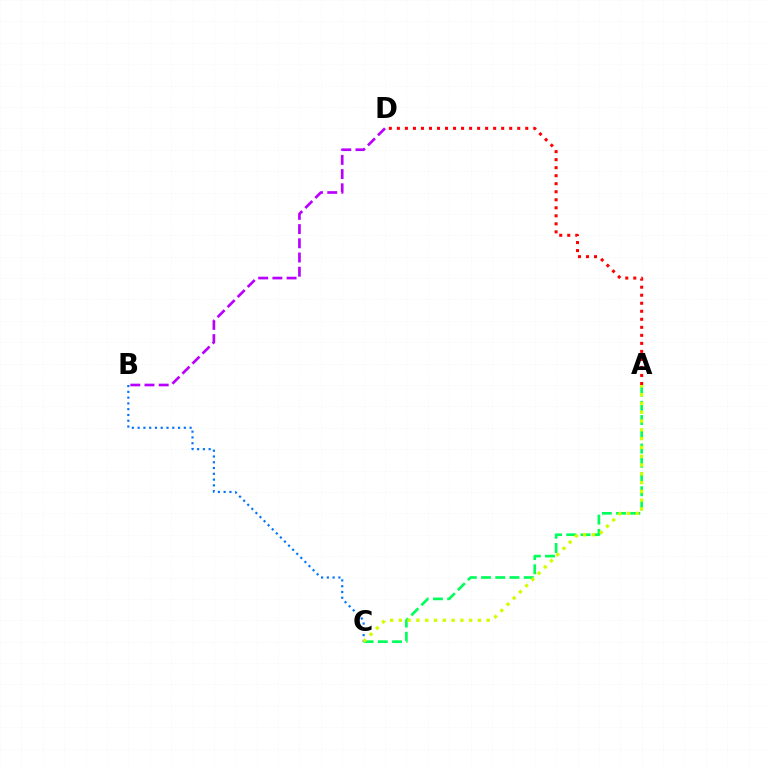{('A', 'C'): [{'color': '#00ff5c', 'line_style': 'dashed', 'thickness': 1.93}, {'color': '#d1ff00', 'line_style': 'dotted', 'thickness': 2.39}], ('B', 'C'): [{'color': '#0074ff', 'line_style': 'dotted', 'thickness': 1.57}], ('B', 'D'): [{'color': '#b900ff', 'line_style': 'dashed', 'thickness': 1.93}], ('A', 'D'): [{'color': '#ff0000', 'line_style': 'dotted', 'thickness': 2.18}]}